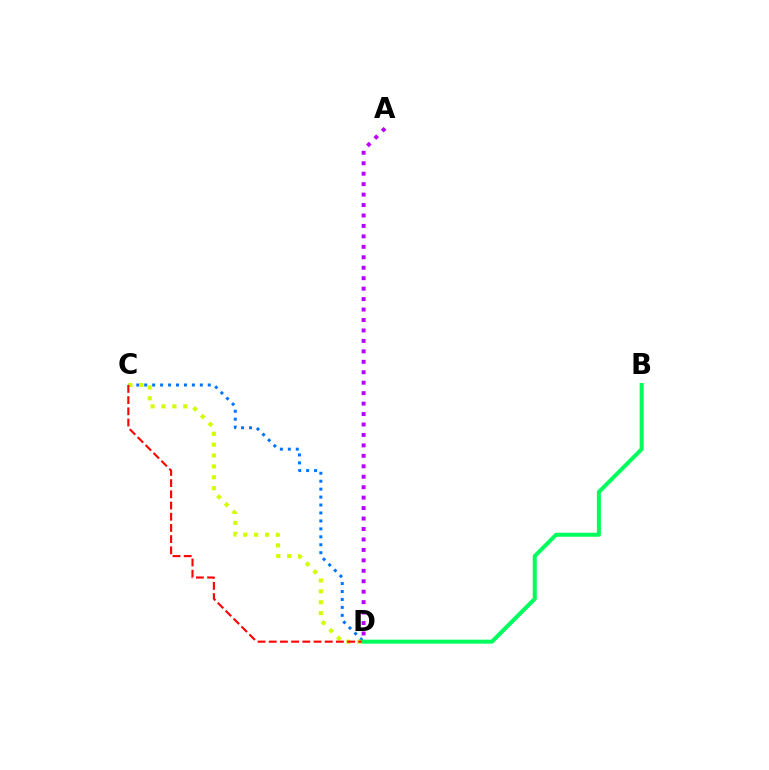{('C', 'D'): [{'color': '#0074ff', 'line_style': 'dotted', 'thickness': 2.16}, {'color': '#d1ff00', 'line_style': 'dotted', 'thickness': 2.96}, {'color': '#ff0000', 'line_style': 'dashed', 'thickness': 1.52}], ('B', 'D'): [{'color': '#00ff5c', 'line_style': 'solid', 'thickness': 2.88}], ('A', 'D'): [{'color': '#b900ff', 'line_style': 'dotted', 'thickness': 2.84}]}